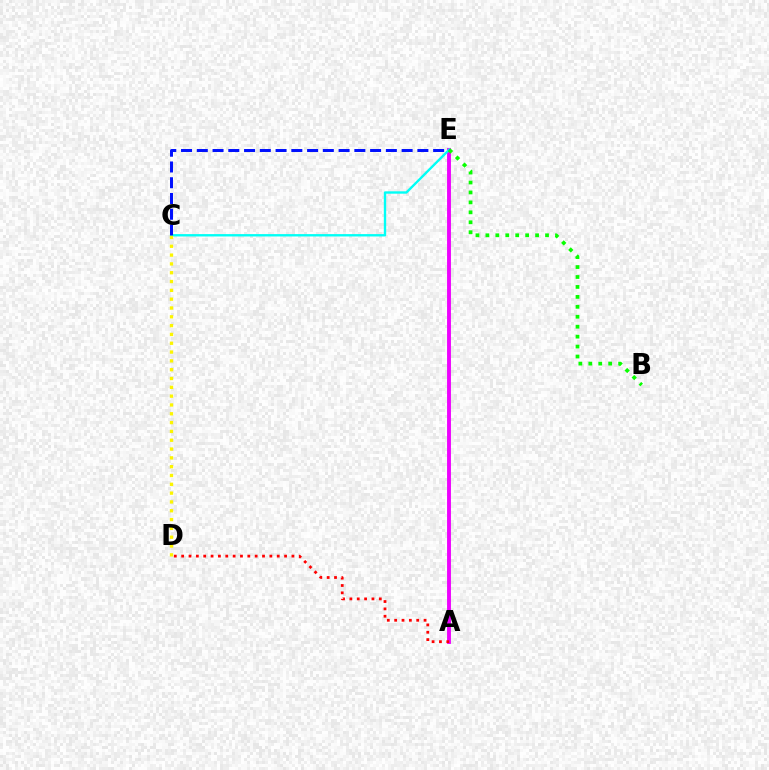{('A', 'E'): [{'color': '#ee00ff', 'line_style': 'solid', 'thickness': 2.79}], ('C', 'E'): [{'color': '#00fff6', 'line_style': 'solid', 'thickness': 1.7}, {'color': '#0010ff', 'line_style': 'dashed', 'thickness': 2.14}], ('B', 'E'): [{'color': '#08ff00', 'line_style': 'dotted', 'thickness': 2.7}], ('C', 'D'): [{'color': '#fcf500', 'line_style': 'dotted', 'thickness': 2.4}], ('A', 'D'): [{'color': '#ff0000', 'line_style': 'dotted', 'thickness': 2.0}]}